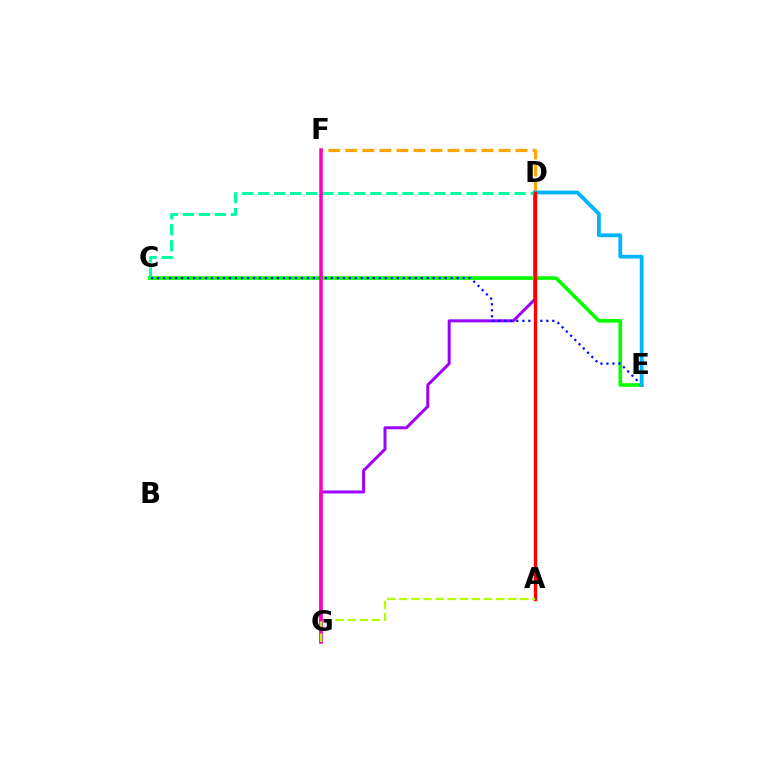{('D', 'G'): [{'color': '#9b00ff', 'line_style': 'solid', 'thickness': 2.16}], ('D', 'F'): [{'color': '#ffa500', 'line_style': 'dashed', 'thickness': 2.31}], ('C', 'E'): [{'color': '#08ff00', 'line_style': 'solid', 'thickness': 2.61}, {'color': '#0010ff', 'line_style': 'dotted', 'thickness': 1.63}], ('C', 'D'): [{'color': '#00ff9d', 'line_style': 'dashed', 'thickness': 2.18}], ('F', 'G'): [{'color': '#ff00bd', 'line_style': 'solid', 'thickness': 2.52}], ('D', 'E'): [{'color': '#00b5ff', 'line_style': 'solid', 'thickness': 2.73}], ('A', 'D'): [{'color': '#ff0000', 'line_style': 'solid', 'thickness': 2.41}], ('A', 'G'): [{'color': '#b3ff00', 'line_style': 'dashed', 'thickness': 1.64}]}